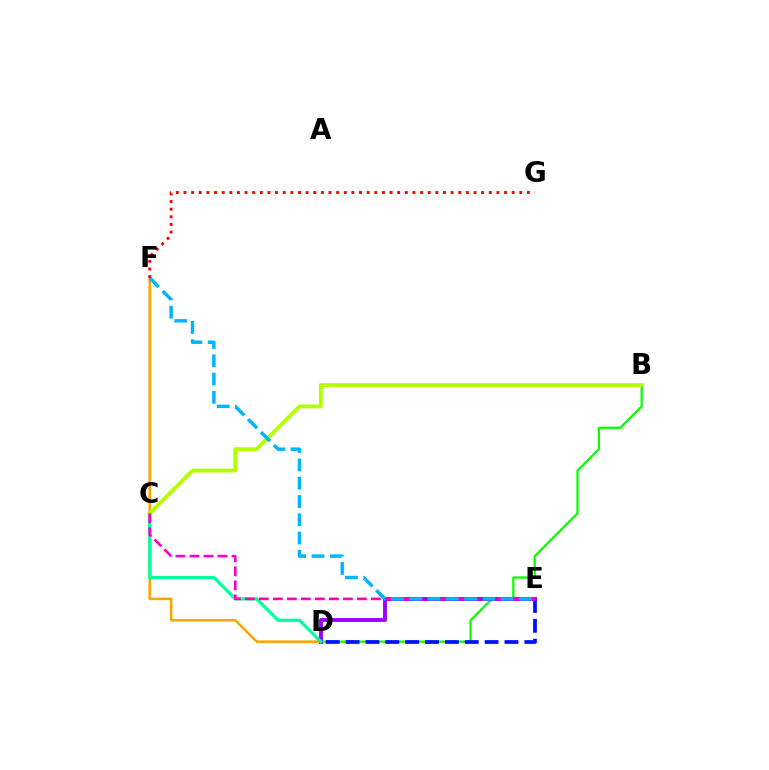{('B', 'D'): [{'color': '#08ff00', 'line_style': 'solid', 'thickness': 1.62}], ('D', 'E'): [{'color': '#0010ff', 'line_style': 'dashed', 'thickness': 2.7}, {'color': '#9b00ff', 'line_style': 'solid', 'thickness': 2.79}], ('D', 'F'): [{'color': '#ffa500', 'line_style': 'solid', 'thickness': 1.83}], ('C', 'D'): [{'color': '#00ff9d', 'line_style': 'solid', 'thickness': 2.29}], ('B', 'C'): [{'color': '#b3ff00', 'line_style': 'solid', 'thickness': 2.78}], ('C', 'E'): [{'color': '#ff00bd', 'line_style': 'dashed', 'thickness': 1.9}], ('E', 'F'): [{'color': '#00b5ff', 'line_style': 'dashed', 'thickness': 2.48}], ('F', 'G'): [{'color': '#ff0000', 'line_style': 'dotted', 'thickness': 2.07}]}